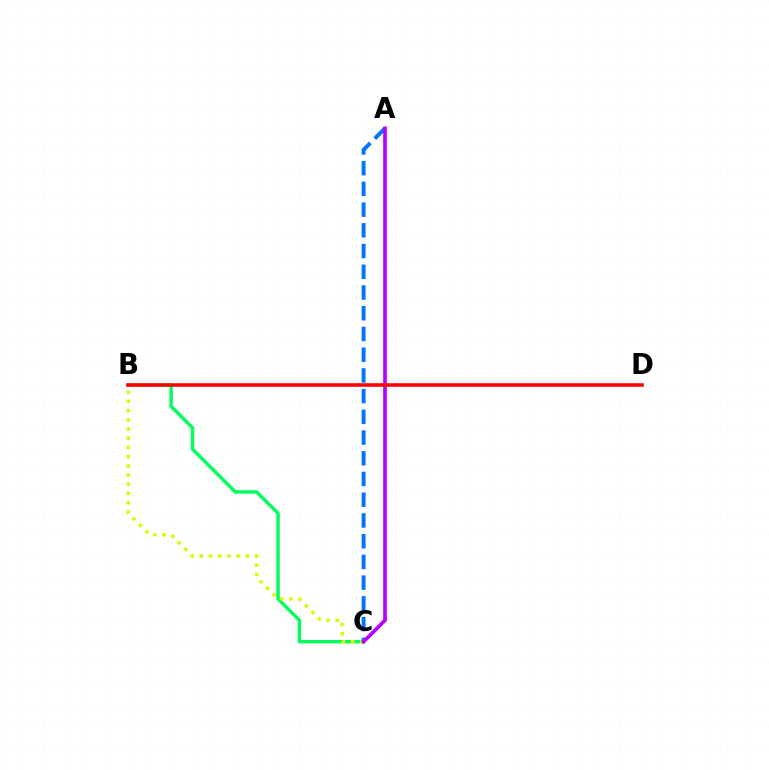{('B', 'C'): [{'color': '#00ff5c', 'line_style': 'solid', 'thickness': 2.46}, {'color': '#d1ff00', 'line_style': 'dotted', 'thickness': 2.5}], ('A', 'C'): [{'color': '#0074ff', 'line_style': 'dashed', 'thickness': 2.82}, {'color': '#b900ff', 'line_style': 'solid', 'thickness': 2.65}], ('B', 'D'): [{'color': '#ff0000', 'line_style': 'solid', 'thickness': 2.55}]}